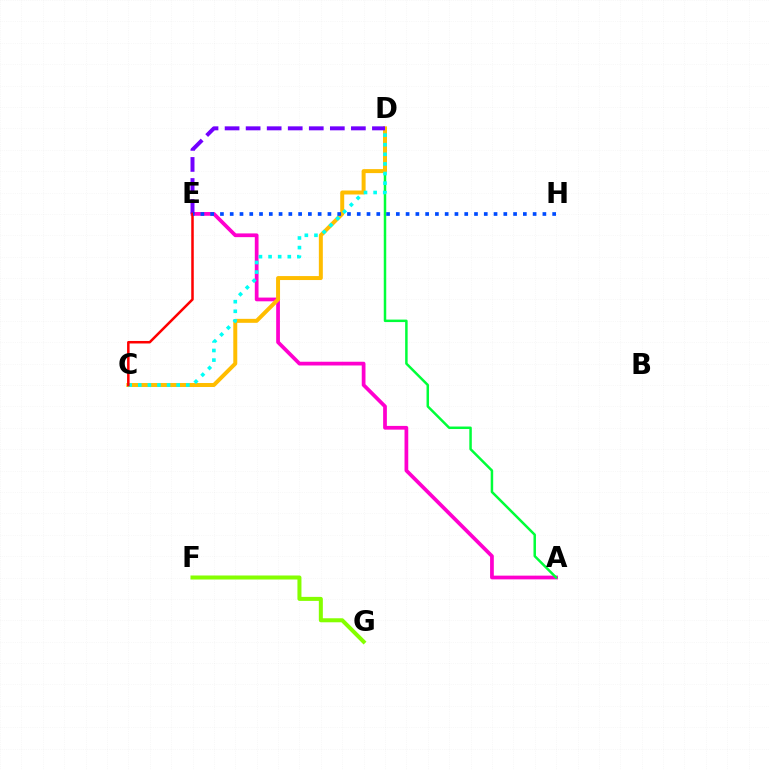{('A', 'E'): [{'color': '#ff00cf', 'line_style': 'solid', 'thickness': 2.69}], ('F', 'G'): [{'color': '#84ff00', 'line_style': 'solid', 'thickness': 2.89}], ('A', 'D'): [{'color': '#00ff39', 'line_style': 'solid', 'thickness': 1.79}], ('C', 'D'): [{'color': '#ffbd00', 'line_style': 'solid', 'thickness': 2.86}, {'color': '#00fff6', 'line_style': 'dotted', 'thickness': 2.61}], ('D', 'E'): [{'color': '#7200ff', 'line_style': 'dashed', 'thickness': 2.86}], ('C', 'E'): [{'color': '#ff0000', 'line_style': 'solid', 'thickness': 1.81}], ('E', 'H'): [{'color': '#004bff', 'line_style': 'dotted', 'thickness': 2.65}]}